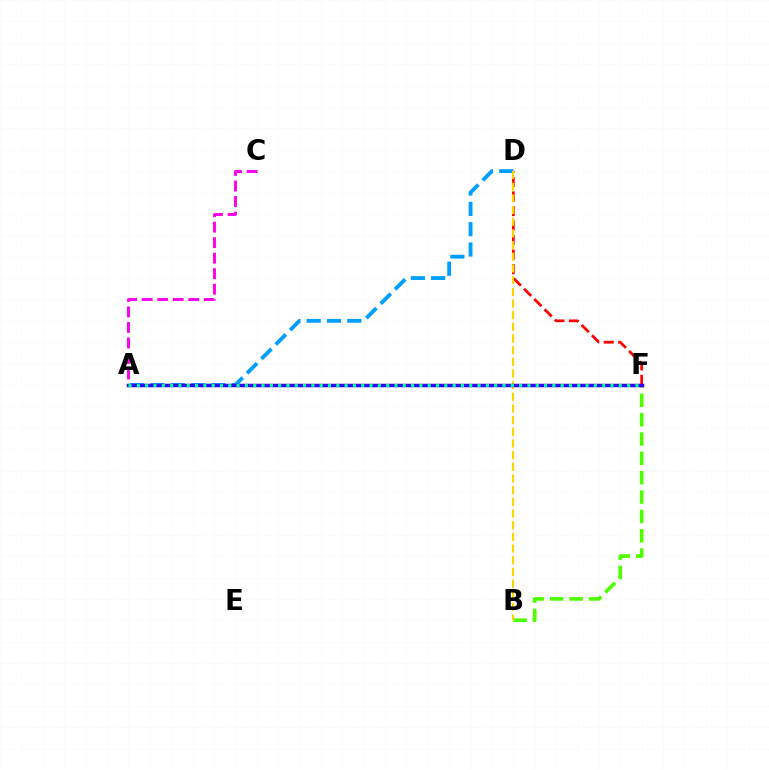{('B', 'F'): [{'color': '#4fff00', 'line_style': 'dashed', 'thickness': 2.63}], ('A', 'C'): [{'color': '#ff00ed', 'line_style': 'dashed', 'thickness': 2.11}], ('D', 'F'): [{'color': '#ff0000', 'line_style': 'dashed', 'thickness': 1.97}], ('A', 'D'): [{'color': '#009eff', 'line_style': 'dashed', 'thickness': 2.76}], ('B', 'D'): [{'color': '#ffd500', 'line_style': 'dashed', 'thickness': 1.59}], ('A', 'F'): [{'color': '#3700ff', 'line_style': 'solid', 'thickness': 2.52}, {'color': '#00ff86', 'line_style': 'dotted', 'thickness': 2.26}]}